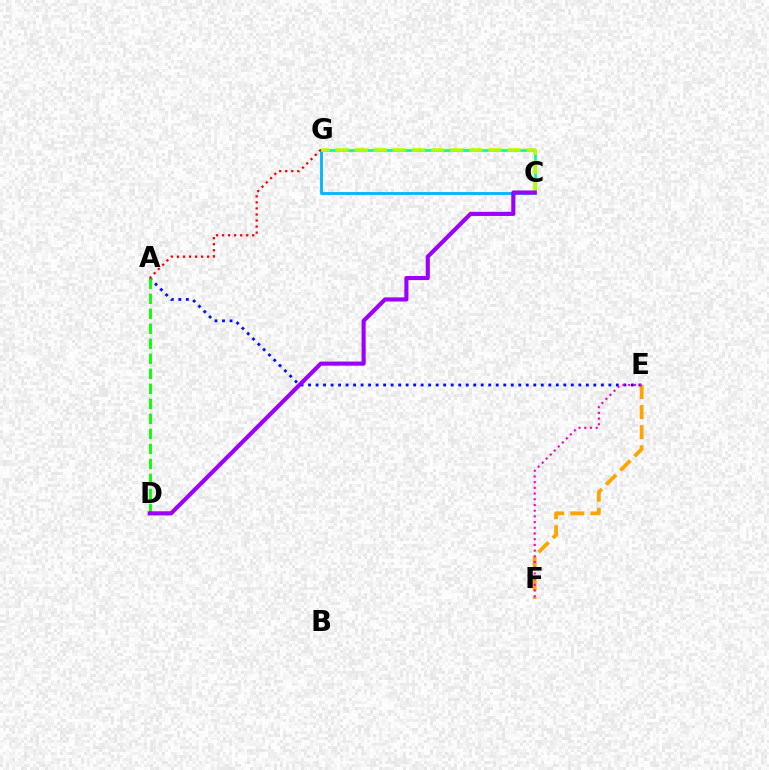{('E', 'F'): [{'color': '#ffa500', 'line_style': 'dashed', 'thickness': 2.73}, {'color': '#ff00bd', 'line_style': 'dotted', 'thickness': 1.55}], ('C', 'G'): [{'color': '#00b5ff', 'line_style': 'solid', 'thickness': 2.03}, {'color': '#00ff9d', 'line_style': 'solid', 'thickness': 1.95}, {'color': '#b3ff00', 'line_style': 'dashed', 'thickness': 2.6}], ('A', 'E'): [{'color': '#0010ff', 'line_style': 'dotted', 'thickness': 2.04}], ('A', 'G'): [{'color': '#ff0000', 'line_style': 'dotted', 'thickness': 1.64}], ('A', 'D'): [{'color': '#08ff00', 'line_style': 'dashed', 'thickness': 2.04}], ('C', 'D'): [{'color': '#9b00ff', 'line_style': 'solid', 'thickness': 2.96}]}